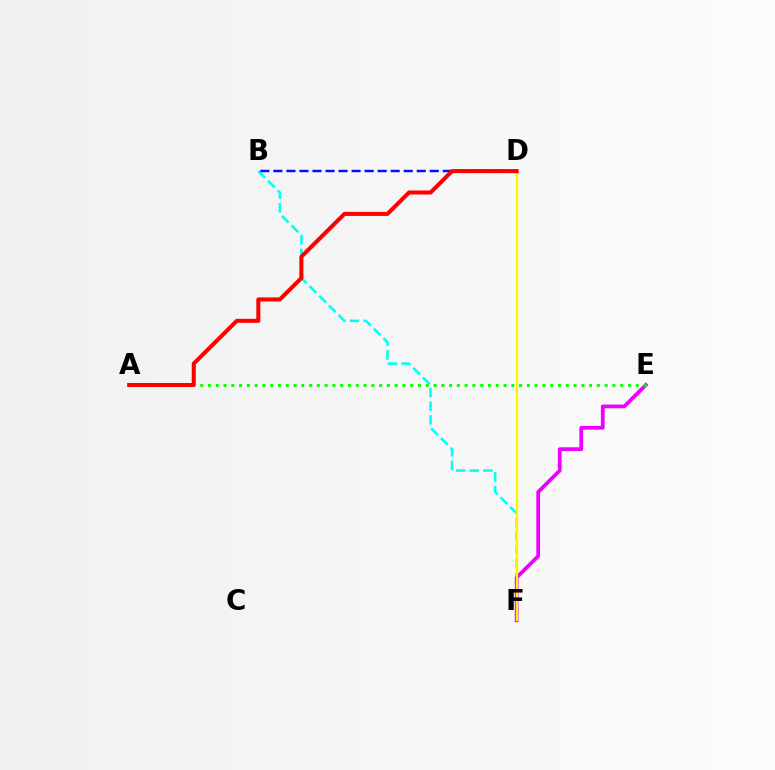{('B', 'F'): [{'color': '#00fff6', 'line_style': 'dashed', 'thickness': 1.85}], ('B', 'D'): [{'color': '#0010ff', 'line_style': 'dashed', 'thickness': 1.77}], ('E', 'F'): [{'color': '#ee00ff', 'line_style': 'solid', 'thickness': 2.71}], ('D', 'F'): [{'color': '#fcf500', 'line_style': 'solid', 'thickness': 1.66}], ('A', 'E'): [{'color': '#08ff00', 'line_style': 'dotted', 'thickness': 2.11}], ('A', 'D'): [{'color': '#ff0000', 'line_style': 'solid', 'thickness': 2.91}]}